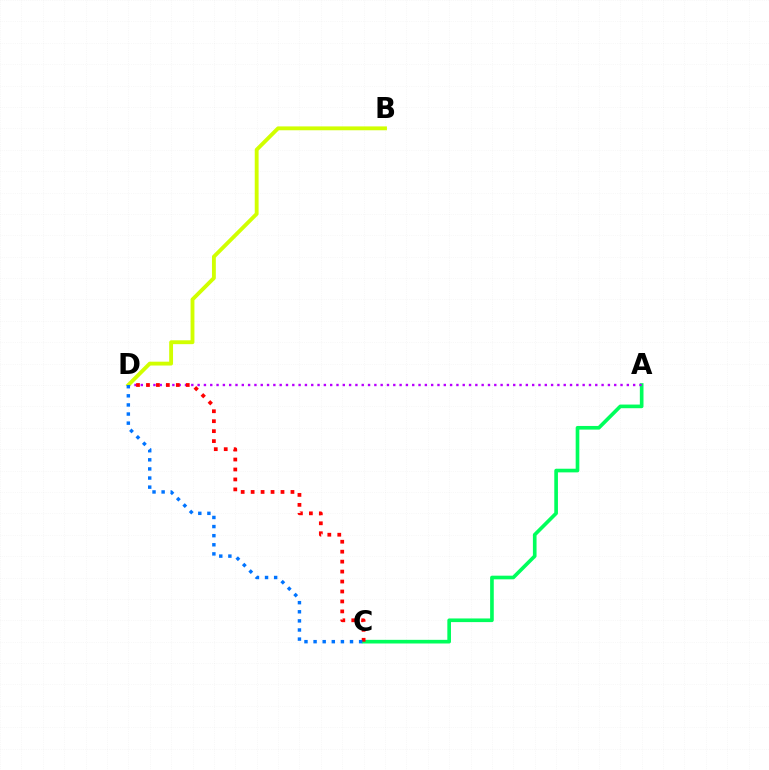{('A', 'C'): [{'color': '#00ff5c', 'line_style': 'solid', 'thickness': 2.63}], ('A', 'D'): [{'color': '#b900ff', 'line_style': 'dotted', 'thickness': 1.71}], ('C', 'D'): [{'color': '#ff0000', 'line_style': 'dotted', 'thickness': 2.7}, {'color': '#0074ff', 'line_style': 'dotted', 'thickness': 2.47}], ('B', 'D'): [{'color': '#d1ff00', 'line_style': 'solid', 'thickness': 2.78}]}